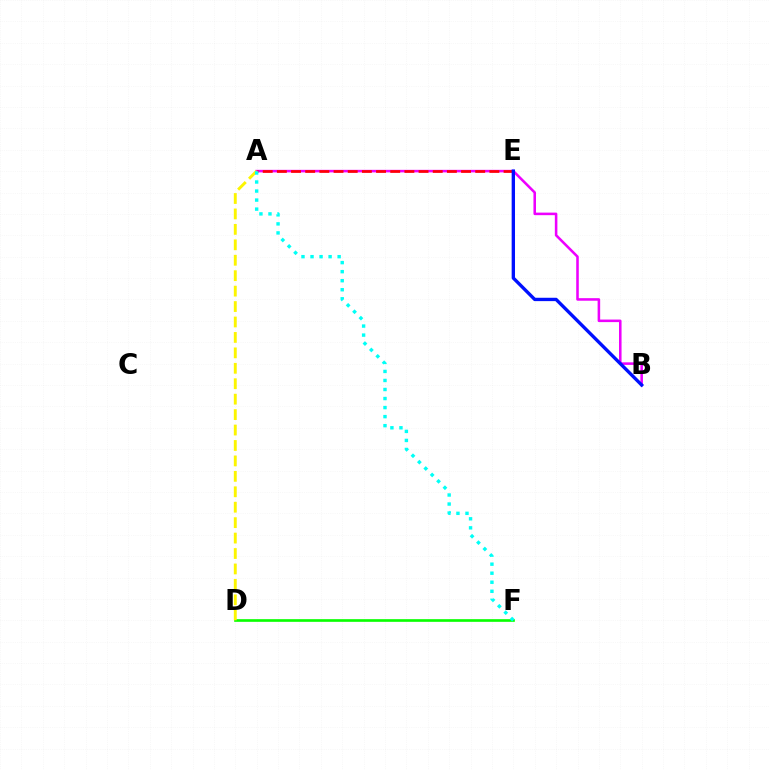{('A', 'B'): [{'color': '#ee00ff', 'line_style': 'solid', 'thickness': 1.84}], ('D', 'F'): [{'color': '#08ff00', 'line_style': 'solid', 'thickness': 1.91}], ('A', 'E'): [{'color': '#ff0000', 'line_style': 'dashed', 'thickness': 1.92}], ('A', 'D'): [{'color': '#fcf500', 'line_style': 'dashed', 'thickness': 2.1}], ('B', 'E'): [{'color': '#0010ff', 'line_style': 'solid', 'thickness': 2.41}], ('A', 'F'): [{'color': '#00fff6', 'line_style': 'dotted', 'thickness': 2.46}]}